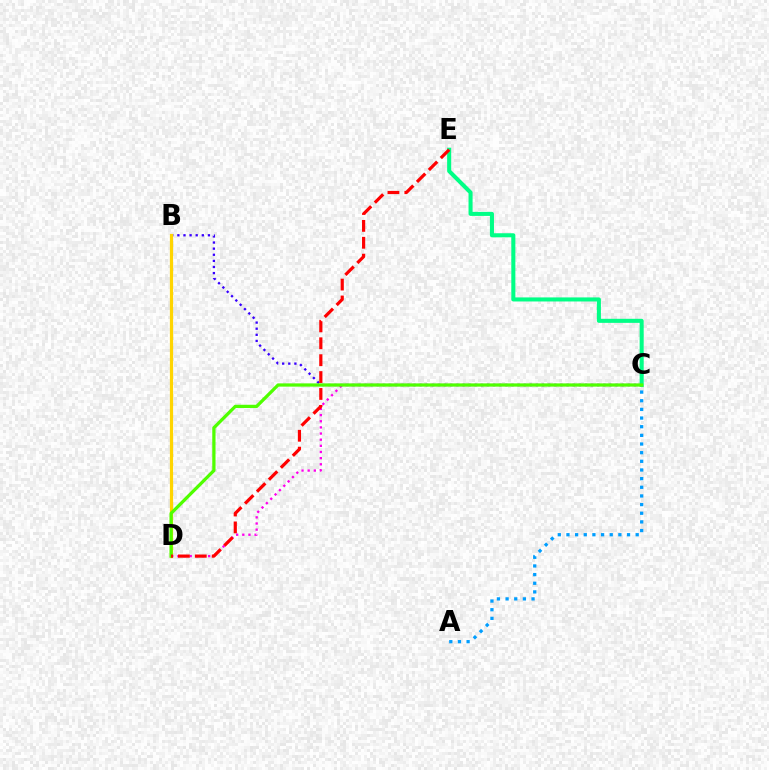{('C', 'D'): [{'color': '#ff00ed', 'line_style': 'dotted', 'thickness': 1.67}, {'color': '#4fff00', 'line_style': 'solid', 'thickness': 2.34}], ('B', 'C'): [{'color': '#3700ff', 'line_style': 'dotted', 'thickness': 1.66}], ('C', 'E'): [{'color': '#00ff86', 'line_style': 'solid', 'thickness': 2.92}], ('A', 'C'): [{'color': '#009eff', 'line_style': 'dotted', 'thickness': 2.35}], ('B', 'D'): [{'color': '#ffd500', 'line_style': 'solid', 'thickness': 2.31}], ('D', 'E'): [{'color': '#ff0000', 'line_style': 'dashed', 'thickness': 2.29}]}